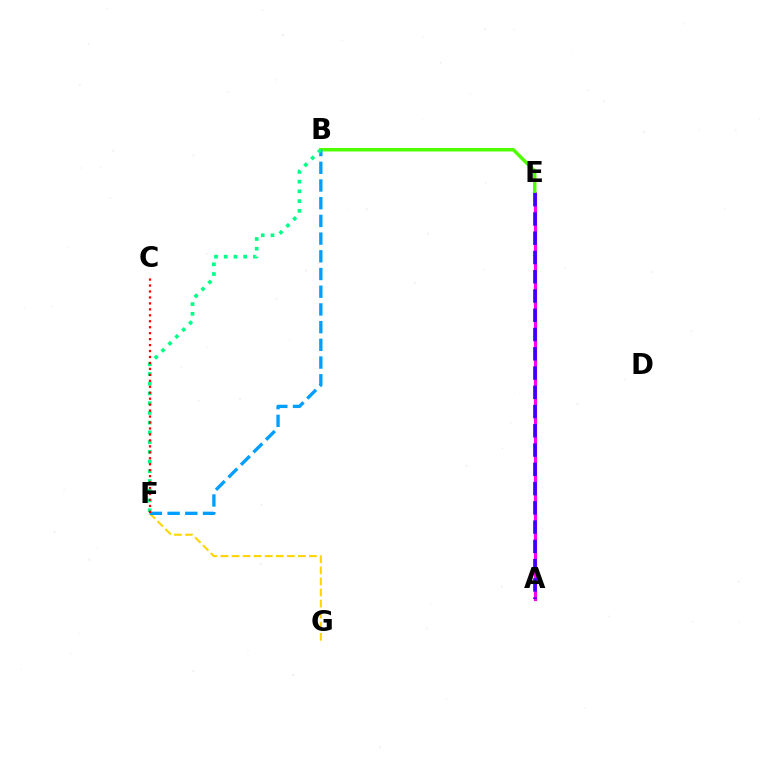{('A', 'E'): [{'color': '#ff00ed', 'line_style': 'solid', 'thickness': 2.29}, {'color': '#3700ff', 'line_style': 'dashed', 'thickness': 2.62}], ('B', 'E'): [{'color': '#4fff00', 'line_style': 'solid', 'thickness': 2.49}], ('F', 'G'): [{'color': '#ffd500', 'line_style': 'dashed', 'thickness': 1.5}], ('B', 'F'): [{'color': '#009eff', 'line_style': 'dashed', 'thickness': 2.41}, {'color': '#00ff86', 'line_style': 'dotted', 'thickness': 2.64}], ('C', 'F'): [{'color': '#ff0000', 'line_style': 'dotted', 'thickness': 1.62}]}